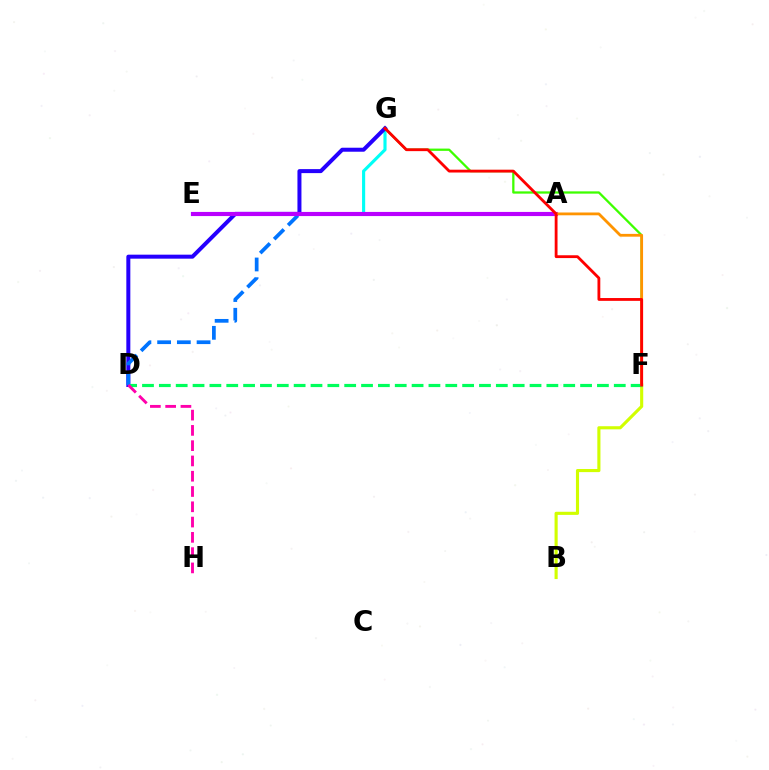{('F', 'G'): [{'color': '#3dff00', 'line_style': 'solid', 'thickness': 1.64}, {'color': '#ff0000', 'line_style': 'solid', 'thickness': 2.03}], ('E', 'G'): [{'color': '#00fff6', 'line_style': 'solid', 'thickness': 2.25}], ('B', 'F'): [{'color': '#d1ff00', 'line_style': 'solid', 'thickness': 2.24}], ('D', 'G'): [{'color': '#2500ff', 'line_style': 'solid', 'thickness': 2.88}], ('D', 'F'): [{'color': '#00ff5c', 'line_style': 'dashed', 'thickness': 2.29}], ('A', 'D'): [{'color': '#0074ff', 'line_style': 'dashed', 'thickness': 2.68}], ('A', 'E'): [{'color': '#b900ff', 'line_style': 'solid', 'thickness': 2.98}], ('D', 'H'): [{'color': '#ff00ac', 'line_style': 'dashed', 'thickness': 2.08}], ('A', 'F'): [{'color': '#ff9400', 'line_style': 'solid', 'thickness': 2.01}]}